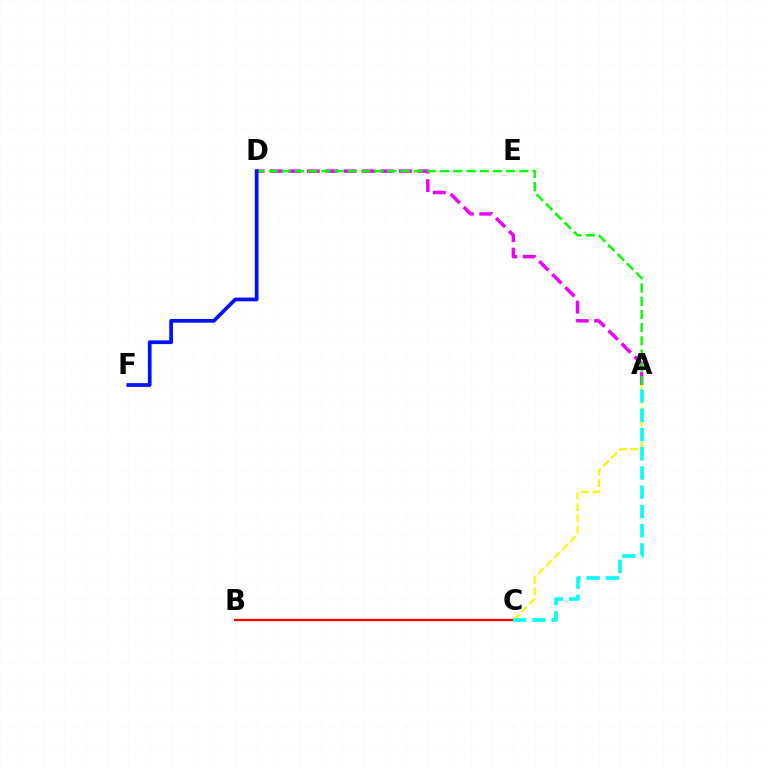{('A', 'D'): [{'color': '#ee00ff', 'line_style': 'dashed', 'thickness': 2.5}, {'color': '#08ff00', 'line_style': 'dashed', 'thickness': 1.79}], ('A', 'C'): [{'color': '#fcf500', 'line_style': 'dashed', 'thickness': 1.54}, {'color': '#00fff6', 'line_style': 'dashed', 'thickness': 2.61}], ('B', 'C'): [{'color': '#ff0000', 'line_style': 'solid', 'thickness': 1.61}], ('D', 'F'): [{'color': '#0010ff', 'line_style': 'solid', 'thickness': 2.68}]}